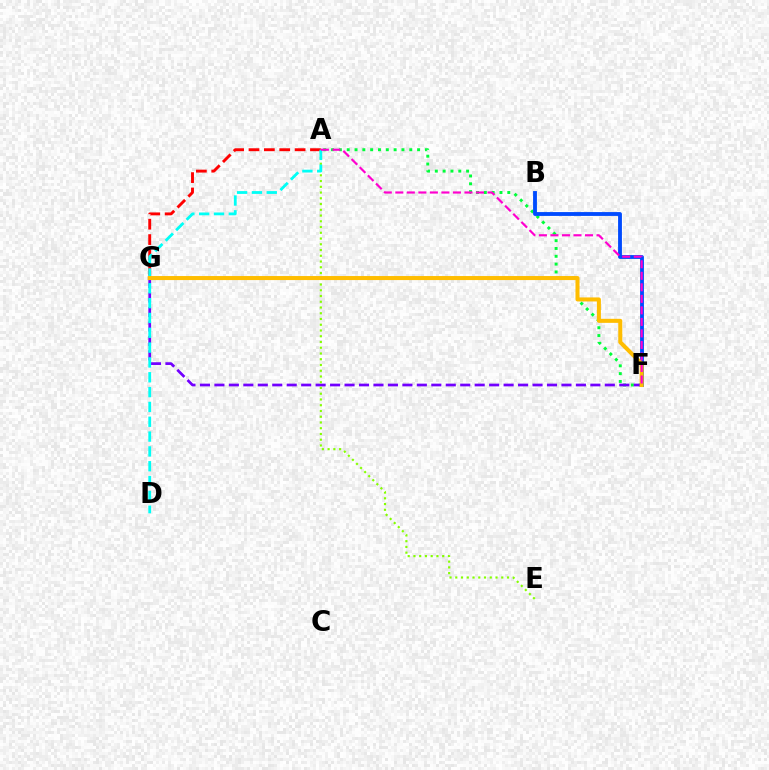{('A', 'F'): [{'color': '#00ff39', 'line_style': 'dotted', 'thickness': 2.13}, {'color': '#ff00cf', 'line_style': 'dashed', 'thickness': 1.57}], ('A', 'G'): [{'color': '#ff0000', 'line_style': 'dashed', 'thickness': 2.09}], ('F', 'G'): [{'color': '#7200ff', 'line_style': 'dashed', 'thickness': 1.96}, {'color': '#ffbd00', 'line_style': 'solid', 'thickness': 2.9}], ('A', 'E'): [{'color': '#84ff00', 'line_style': 'dotted', 'thickness': 1.56}], ('A', 'D'): [{'color': '#00fff6', 'line_style': 'dashed', 'thickness': 2.01}], ('B', 'F'): [{'color': '#004bff', 'line_style': 'solid', 'thickness': 2.77}]}